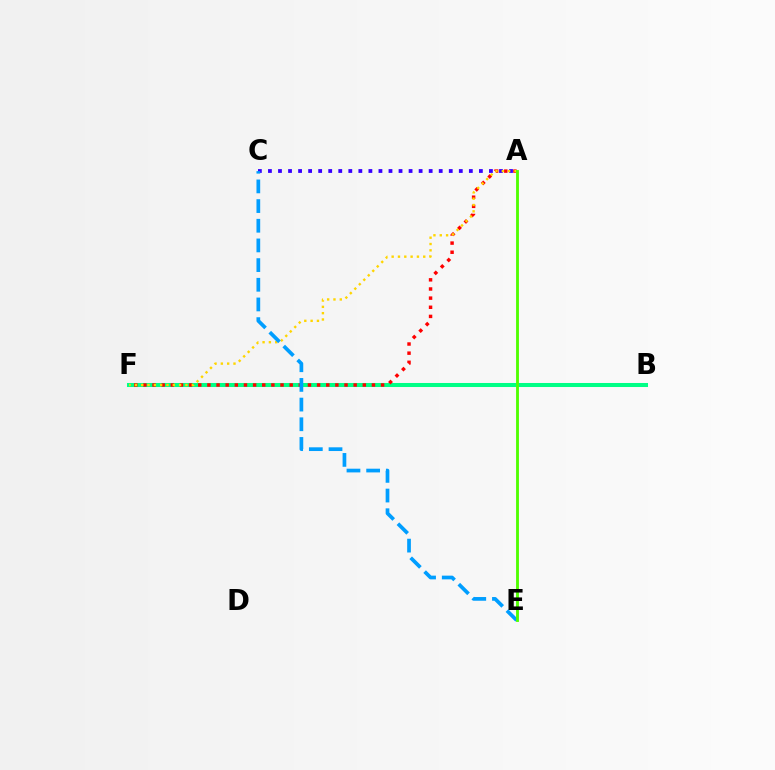{('B', 'F'): [{'color': '#ff00ed', 'line_style': 'solid', 'thickness': 1.98}, {'color': '#00ff86', 'line_style': 'solid', 'thickness': 2.91}], ('A', 'F'): [{'color': '#ff0000', 'line_style': 'dotted', 'thickness': 2.48}, {'color': '#ffd500', 'line_style': 'dotted', 'thickness': 1.72}], ('A', 'C'): [{'color': '#3700ff', 'line_style': 'dotted', 'thickness': 2.73}], ('C', 'E'): [{'color': '#009eff', 'line_style': 'dashed', 'thickness': 2.67}], ('A', 'E'): [{'color': '#4fff00', 'line_style': 'solid', 'thickness': 2.05}]}